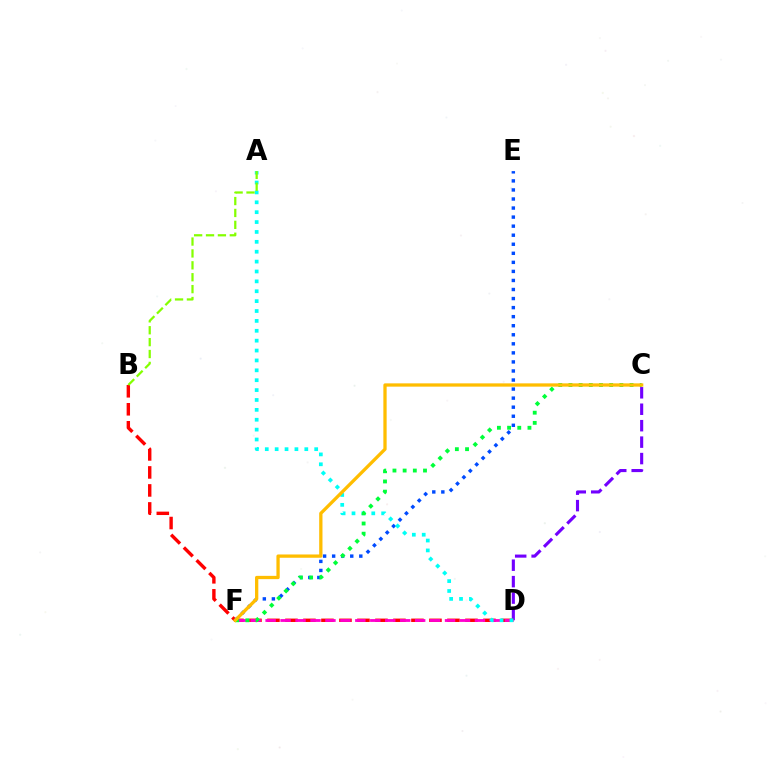{('C', 'D'): [{'color': '#7200ff', 'line_style': 'dashed', 'thickness': 2.23}], ('B', 'D'): [{'color': '#ff0000', 'line_style': 'dashed', 'thickness': 2.45}], ('E', 'F'): [{'color': '#004bff', 'line_style': 'dotted', 'thickness': 2.46}], ('D', 'F'): [{'color': '#ff00cf', 'line_style': 'dashed', 'thickness': 2.03}], ('A', 'D'): [{'color': '#00fff6', 'line_style': 'dotted', 'thickness': 2.69}], ('C', 'F'): [{'color': '#00ff39', 'line_style': 'dotted', 'thickness': 2.77}, {'color': '#ffbd00', 'line_style': 'solid', 'thickness': 2.36}], ('A', 'B'): [{'color': '#84ff00', 'line_style': 'dashed', 'thickness': 1.62}]}